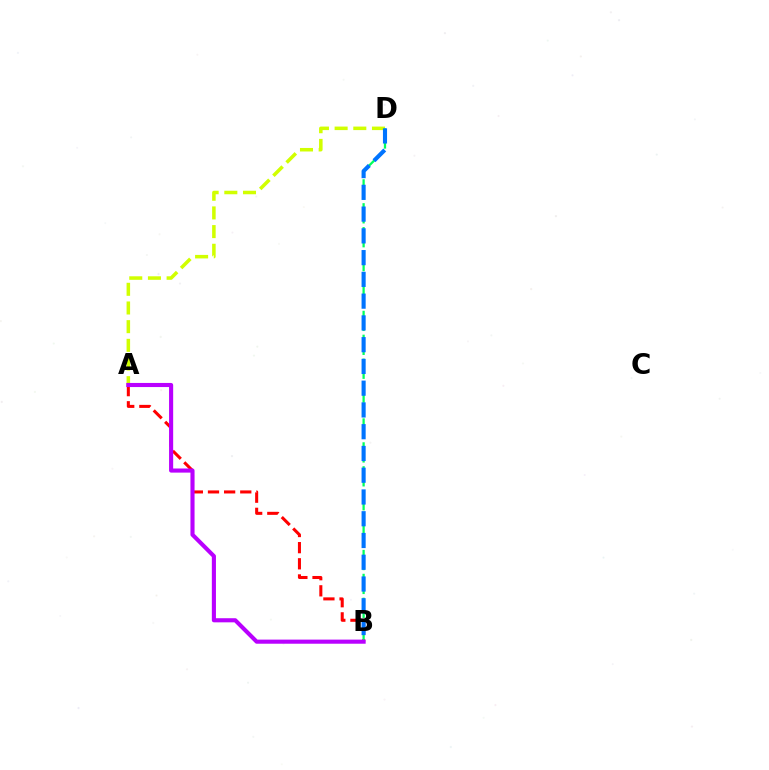{('A', 'D'): [{'color': '#d1ff00', 'line_style': 'dashed', 'thickness': 2.54}], ('A', 'B'): [{'color': '#ff0000', 'line_style': 'dashed', 'thickness': 2.19}, {'color': '#b900ff', 'line_style': 'solid', 'thickness': 2.96}], ('B', 'D'): [{'color': '#00ff5c', 'line_style': 'dashed', 'thickness': 1.62}, {'color': '#0074ff', 'line_style': 'dashed', 'thickness': 2.96}]}